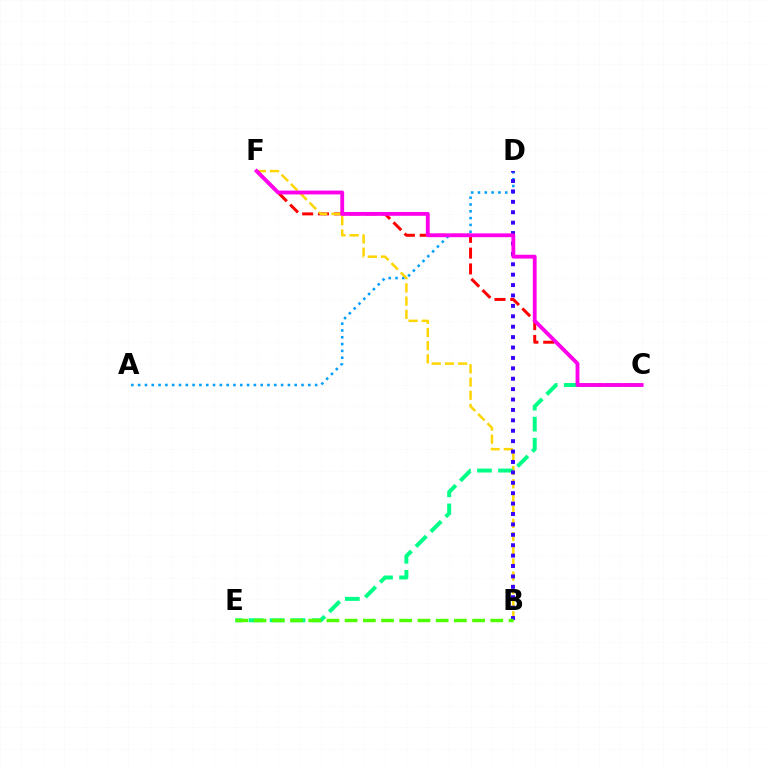{('C', 'F'): [{'color': '#ff0000', 'line_style': 'dashed', 'thickness': 2.15}, {'color': '#ff00ed', 'line_style': 'solid', 'thickness': 2.76}], ('A', 'D'): [{'color': '#009eff', 'line_style': 'dotted', 'thickness': 1.85}], ('B', 'F'): [{'color': '#ffd500', 'line_style': 'dashed', 'thickness': 1.79}], ('C', 'E'): [{'color': '#00ff86', 'line_style': 'dashed', 'thickness': 2.86}], ('B', 'D'): [{'color': '#3700ff', 'line_style': 'dotted', 'thickness': 2.83}], ('B', 'E'): [{'color': '#4fff00', 'line_style': 'dashed', 'thickness': 2.47}]}